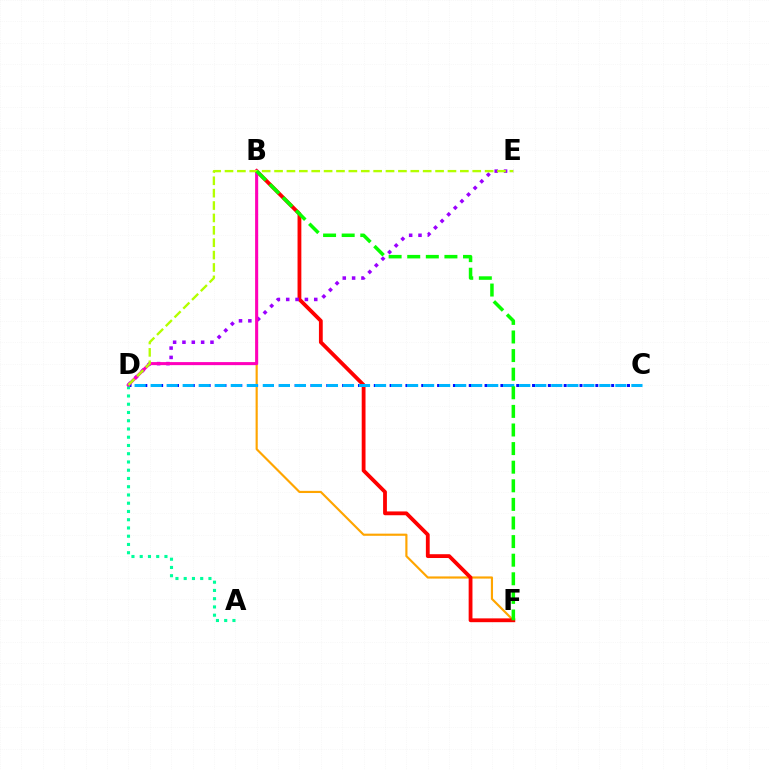{('B', 'F'): [{'color': '#ffa500', 'line_style': 'solid', 'thickness': 1.56}, {'color': '#ff0000', 'line_style': 'solid', 'thickness': 2.74}, {'color': '#08ff00', 'line_style': 'dashed', 'thickness': 2.53}], ('C', 'D'): [{'color': '#0010ff', 'line_style': 'dotted', 'thickness': 2.15}, {'color': '#00b5ff', 'line_style': 'dashed', 'thickness': 2.18}], ('D', 'E'): [{'color': '#9b00ff', 'line_style': 'dotted', 'thickness': 2.54}, {'color': '#b3ff00', 'line_style': 'dashed', 'thickness': 1.68}], ('A', 'D'): [{'color': '#00ff9d', 'line_style': 'dotted', 'thickness': 2.24}], ('B', 'D'): [{'color': '#ff00bd', 'line_style': 'solid', 'thickness': 2.19}]}